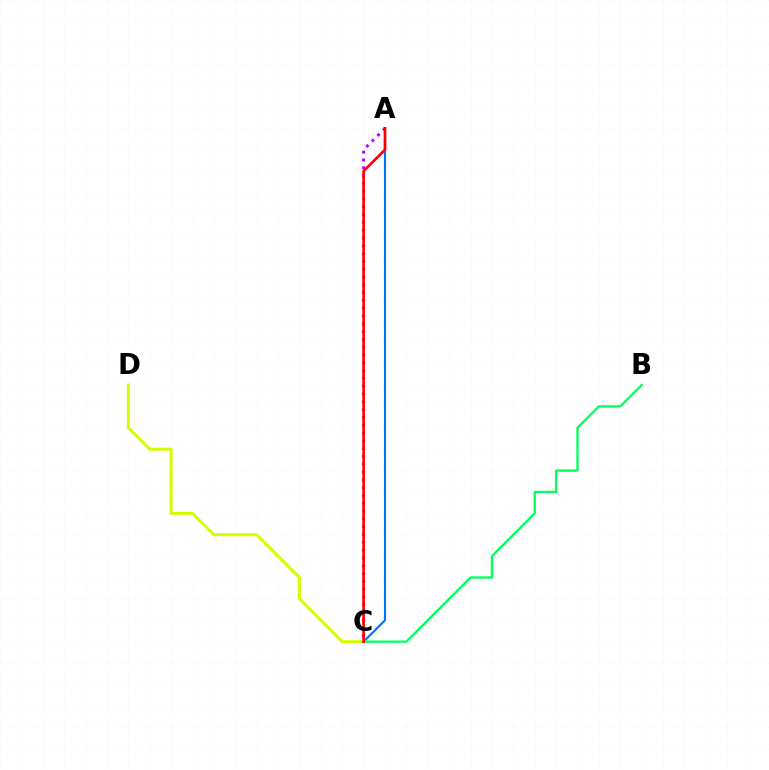{('C', 'D'): [{'color': '#d1ff00', 'line_style': 'solid', 'thickness': 2.16}], ('A', 'C'): [{'color': '#0074ff', 'line_style': 'solid', 'thickness': 1.53}, {'color': '#b900ff', 'line_style': 'dotted', 'thickness': 2.12}, {'color': '#ff0000', 'line_style': 'solid', 'thickness': 1.91}], ('B', 'C'): [{'color': '#00ff5c', 'line_style': 'solid', 'thickness': 1.65}]}